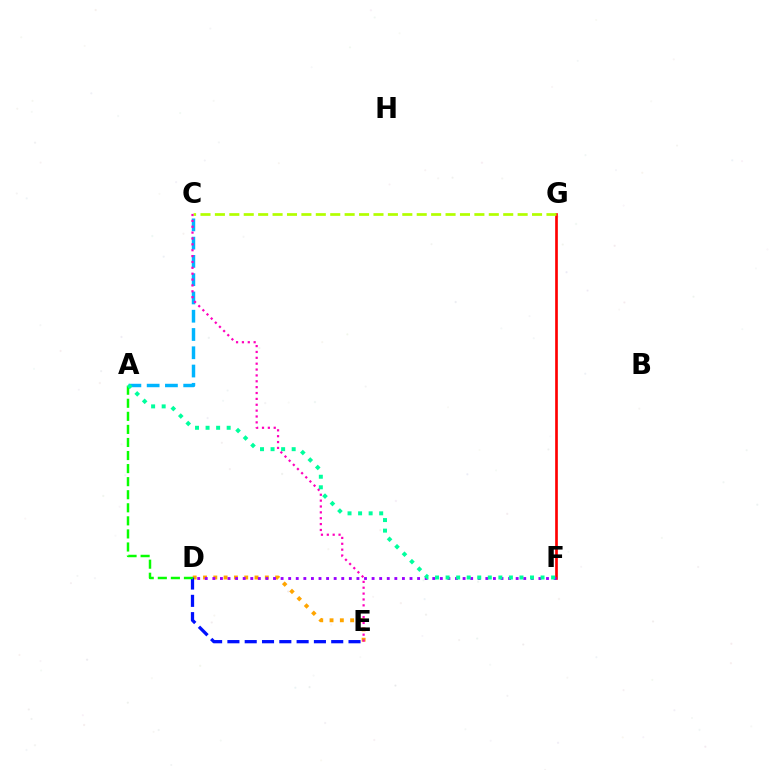{('F', 'G'): [{'color': '#ff0000', 'line_style': 'solid', 'thickness': 1.92}], ('D', 'E'): [{'color': '#ffa500', 'line_style': 'dotted', 'thickness': 2.8}, {'color': '#0010ff', 'line_style': 'dashed', 'thickness': 2.35}], ('C', 'G'): [{'color': '#b3ff00', 'line_style': 'dashed', 'thickness': 1.96}], ('A', 'C'): [{'color': '#00b5ff', 'line_style': 'dashed', 'thickness': 2.48}], ('C', 'E'): [{'color': '#ff00bd', 'line_style': 'dotted', 'thickness': 1.59}], ('A', 'D'): [{'color': '#08ff00', 'line_style': 'dashed', 'thickness': 1.77}], ('D', 'F'): [{'color': '#9b00ff', 'line_style': 'dotted', 'thickness': 2.06}], ('A', 'F'): [{'color': '#00ff9d', 'line_style': 'dotted', 'thickness': 2.87}]}